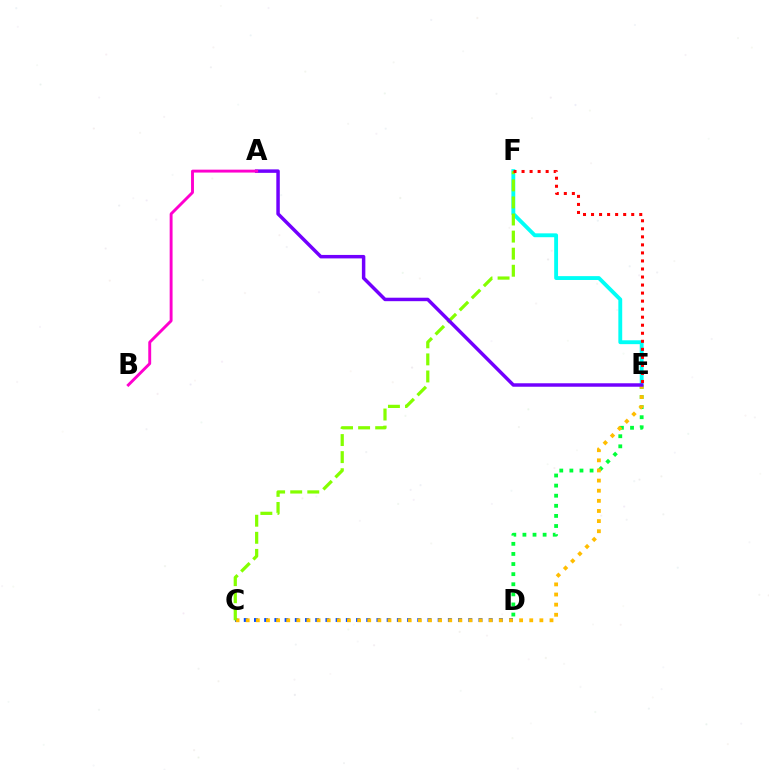{('D', 'E'): [{'color': '#00ff39', 'line_style': 'dotted', 'thickness': 2.74}], ('C', 'D'): [{'color': '#004bff', 'line_style': 'dotted', 'thickness': 2.77}], ('E', 'F'): [{'color': '#00fff6', 'line_style': 'solid', 'thickness': 2.78}, {'color': '#ff0000', 'line_style': 'dotted', 'thickness': 2.18}], ('C', 'E'): [{'color': '#ffbd00', 'line_style': 'dotted', 'thickness': 2.75}], ('C', 'F'): [{'color': '#84ff00', 'line_style': 'dashed', 'thickness': 2.32}], ('A', 'E'): [{'color': '#7200ff', 'line_style': 'solid', 'thickness': 2.5}], ('A', 'B'): [{'color': '#ff00cf', 'line_style': 'solid', 'thickness': 2.09}]}